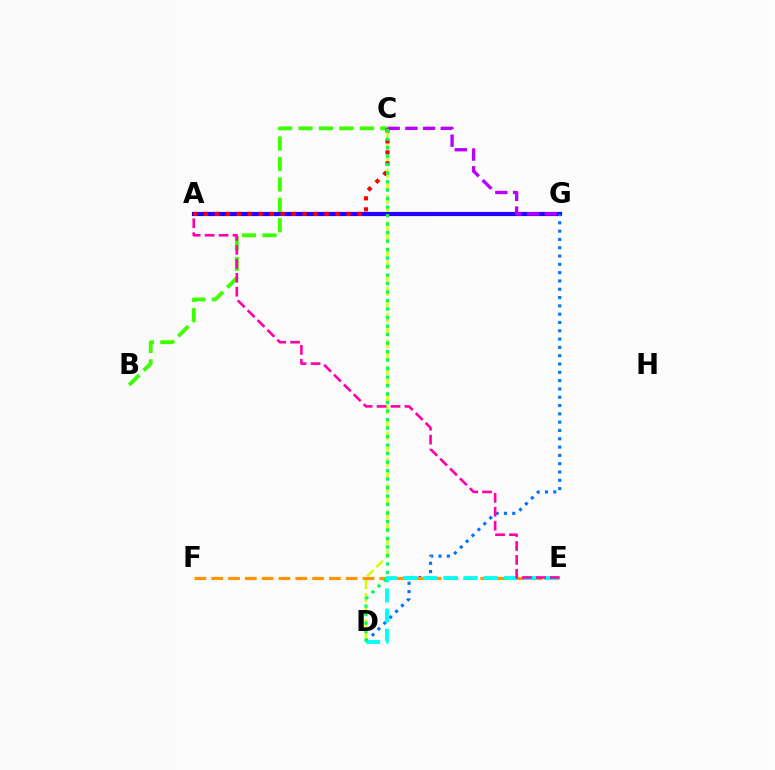{('C', 'D'): [{'color': '#d1ff00', 'line_style': 'dashed', 'thickness': 1.78}, {'color': '#00ff5c', 'line_style': 'dotted', 'thickness': 2.31}], ('A', 'G'): [{'color': '#2500ff', 'line_style': 'solid', 'thickness': 3.0}], ('D', 'G'): [{'color': '#0074ff', 'line_style': 'dotted', 'thickness': 2.26}], ('E', 'F'): [{'color': '#ff9400', 'line_style': 'dashed', 'thickness': 2.28}], ('D', 'E'): [{'color': '#00fff6', 'line_style': 'dashed', 'thickness': 2.74}], ('C', 'G'): [{'color': '#b900ff', 'line_style': 'dashed', 'thickness': 2.4}], ('B', 'C'): [{'color': '#3dff00', 'line_style': 'dashed', 'thickness': 2.78}], ('A', 'C'): [{'color': '#ff0000', 'line_style': 'dotted', 'thickness': 2.98}], ('A', 'E'): [{'color': '#ff00ac', 'line_style': 'dashed', 'thickness': 1.89}]}